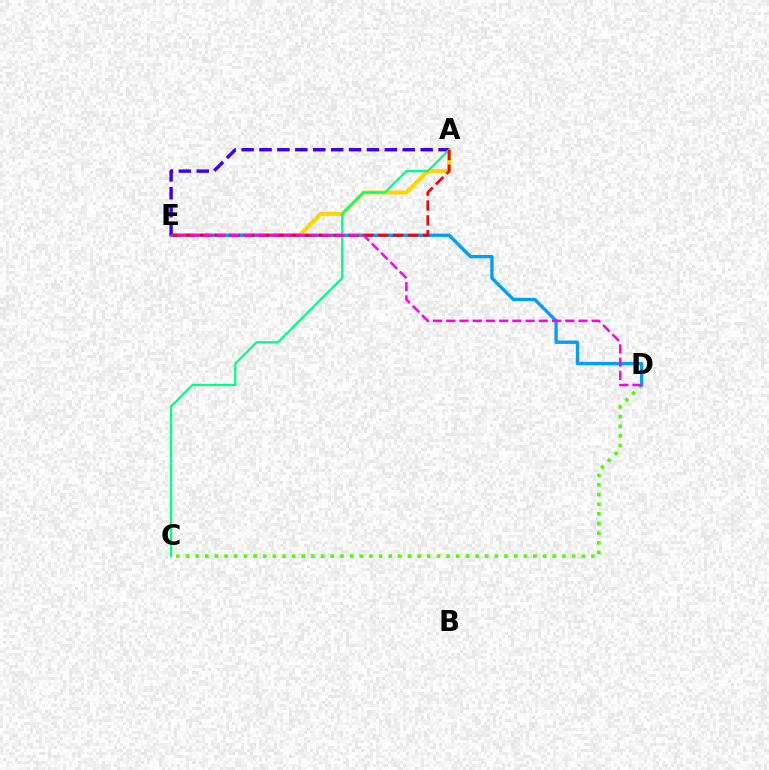{('A', 'E'): [{'color': '#ffd500', 'line_style': 'solid', 'thickness': 2.93}, {'color': '#3700ff', 'line_style': 'dashed', 'thickness': 2.43}, {'color': '#ff0000', 'line_style': 'dashed', 'thickness': 2.02}], ('C', 'D'): [{'color': '#4fff00', 'line_style': 'dotted', 'thickness': 2.62}], ('D', 'E'): [{'color': '#009eff', 'line_style': 'solid', 'thickness': 2.4}, {'color': '#ff00ed', 'line_style': 'dashed', 'thickness': 1.8}], ('A', 'C'): [{'color': '#00ff86', 'line_style': 'solid', 'thickness': 1.61}]}